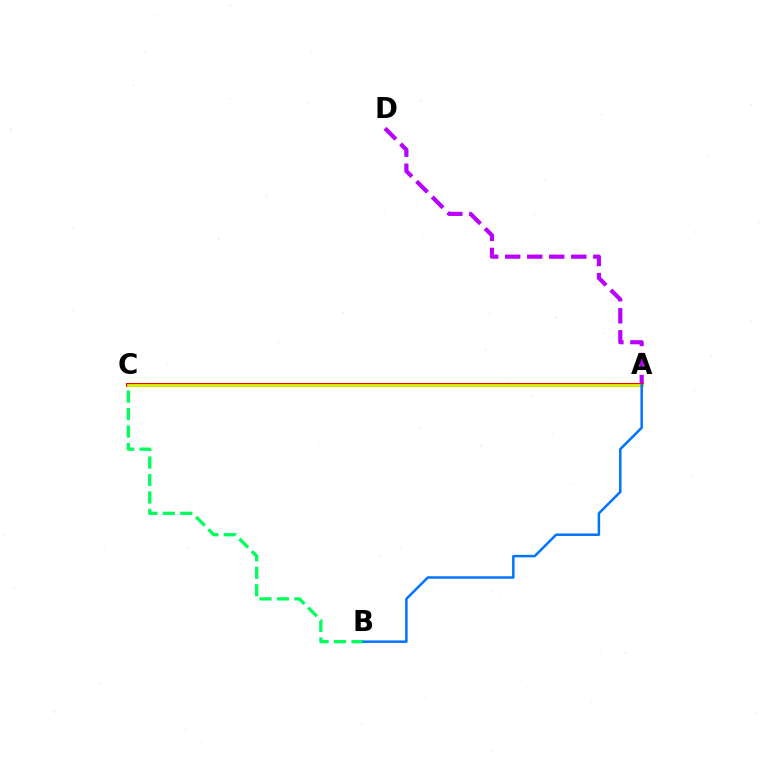{('A', 'D'): [{'color': '#b900ff', 'line_style': 'dashed', 'thickness': 2.99}], ('B', 'C'): [{'color': '#00ff5c', 'line_style': 'dashed', 'thickness': 2.37}], ('A', 'C'): [{'color': '#ff0000', 'line_style': 'solid', 'thickness': 2.88}, {'color': '#d1ff00', 'line_style': 'solid', 'thickness': 1.98}], ('A', 'B'): [{'color': '#0074ff', 'line_style': 'solid', 'thickness': 1.8}]}